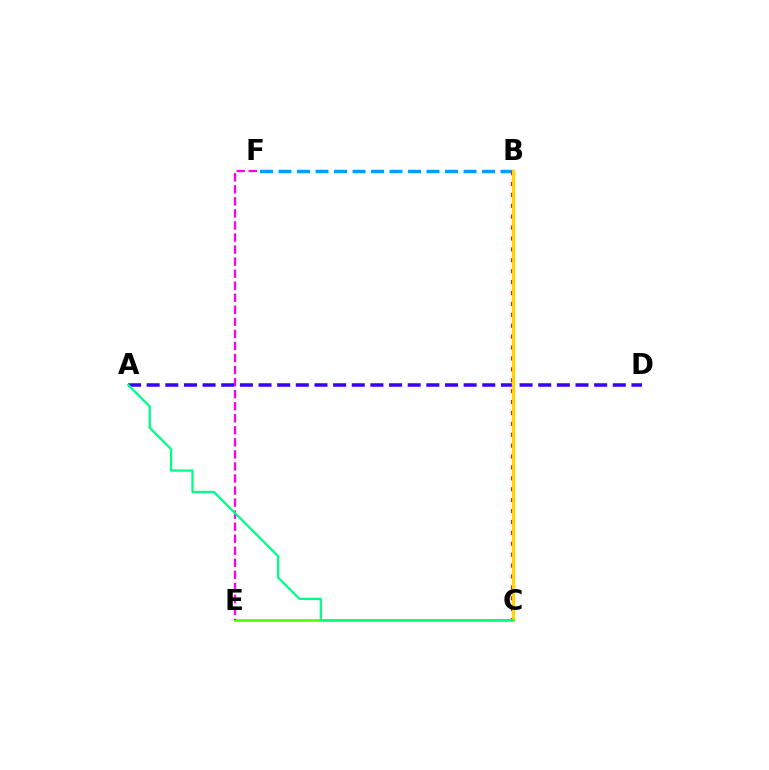{('C', 'E'): [{'color': '#4fff00', 'line_style': 'solid', 'thickness': 1.87}], ('B', 'F'): [{'color': '#009eff', 'line_style': 'dashed', 'thickness': 2.51}], ('E', 'F'): [{'color': '#ff00ed', 'line_style': 'dashed', 'thickness': 1.64}], ('B', 'C'): [{'color': '#ff0000', 'line_style': 'dotted', 'thickness': 2.96}, {'color': '#ffd500', 'line_style': 'solid', 'thickness': 2.33}], ('A', 'D'): [{'color': '#3700ff', 'line_style': 'dashed', 'thickness': 2.53}], ('A', 'C'): [{'color': '#00ff86', 'line_style': 'solid', 'thickness': 1.66}]}